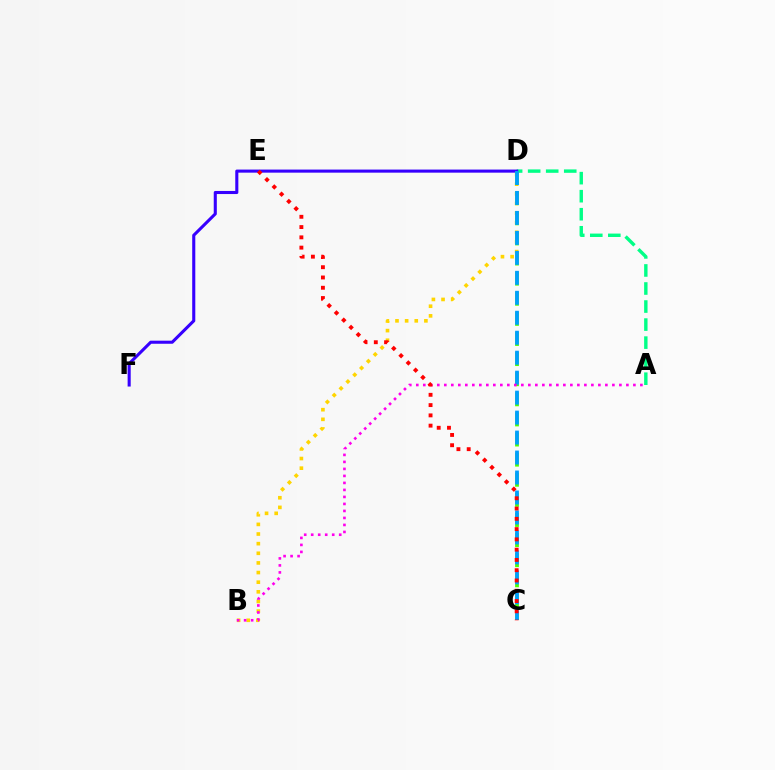{('B', 'D'): [{'color': '#ffd500', 'line_style': 'dotted', 'thickness': 2.62}], ('A', 'D'): [{'color': '#00ff86', 'line_style': 'dashed', 'thickness': 2.45}], ('D', 'F'): [{'color': '#3700ff', 'line_style': 'solid', 'thickness': 2.22}], ('C', 'D'): [{'color': '#4fff00', 'line_style': 'dashed', 'thickness': 2.73}, {'color': '#009eff', 'line_style': 'dashed', 'thickness': 2.71}], ('A', 'B'): [{'color': '#ff00ed', 'line_style': 'dotted', 'thickness': 1.9}], ('C', 'E'): [{'color': '#ff0000', 'line_style': 'dotted', 'thickness': 2.79}]}